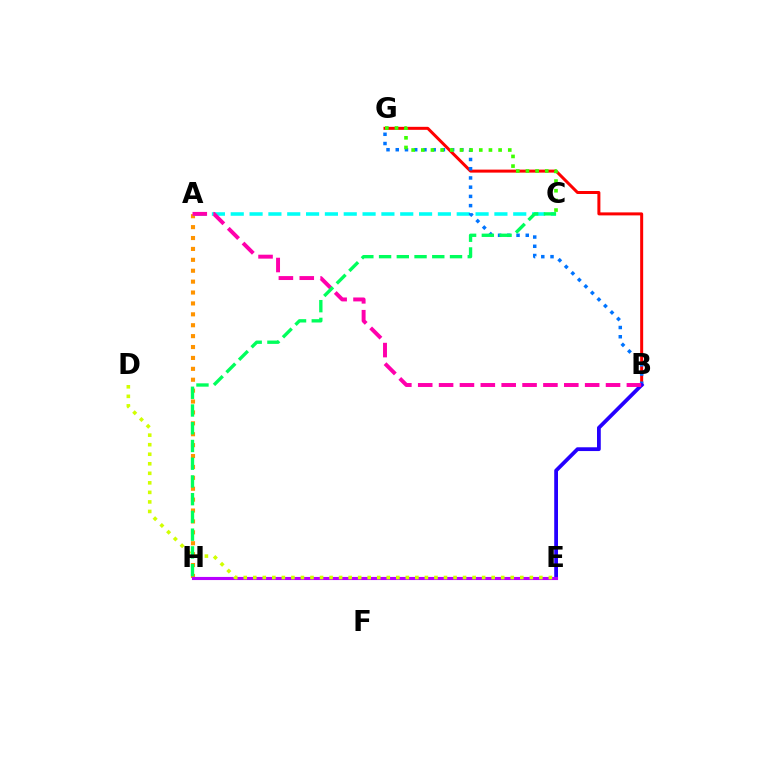{('A', 'H'): [{'color': '#ff9400', 'line_style': 'dotted', 'thickness': 2.96}], ('A', 'C'): [{'color': '#00fff6', 'line_style': 'dashed', 'thickness': 2.56}], ('B', 'G'): [{'color': '#ff0000', 'line_style': 'solid', 'thickness': 2.16}, {'color': '#0074ff', 'line_style': 'dotted', 'thickness': 2.51}], ('B', 'E'): [{'color': '#2500ff', 'line_style': 'solid', 'thickness': 2.72}], ('E', 'H'): [{'color': '#b900ff', 'line_style': 'solid', 'thickness': 2.24}], ('D', 'E'): [{'color': '#d1ff00', 'line_style': 'dotted', 'thickness': 2.59}], ('A', 'B'): [{'color': '#ff00ac', 'line_style': 'dashed', 'thickness': 2.83}], ('C', 'G'): [{'color': '#3dff00', 'line_style': 'dotted', 'thickness': 2.63}], ('C', 'H'): [{'color': '#00ff5c', 'line_style': 'dashed', 'thickness': 2.41}]}